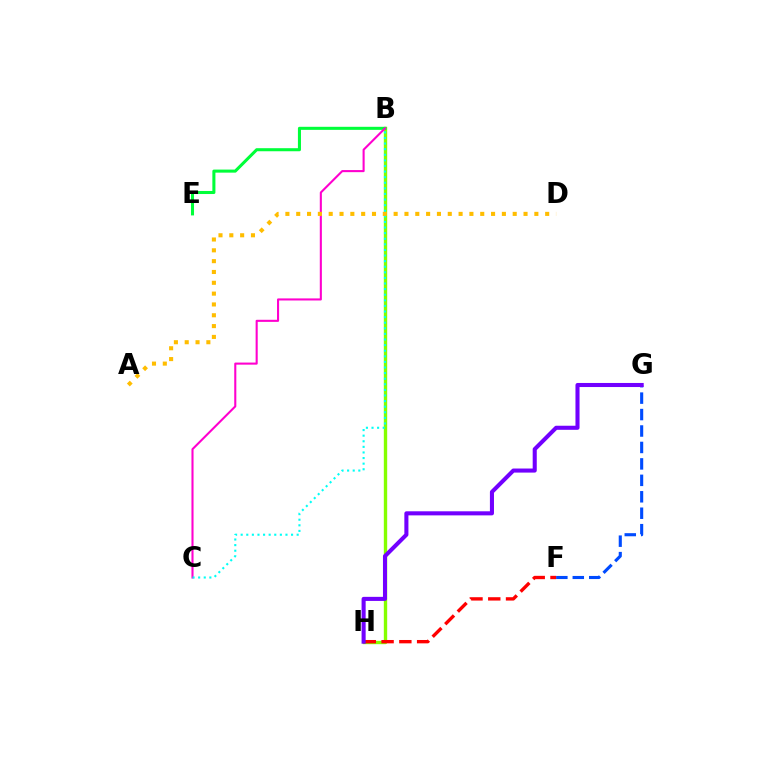{('B', 'H'): [{'color': '#84ff00', 'line_style': 'solid', 'thickness': 2.42}], ('B', 'E'): [{'color': '#00ff39', 'line_style': 'solid', 'thickness': 2.2}], ('F', 'G'): [{'color': '#004bff', 'line_style': 'dashed', 'thickness': 2.23}], ('B', 'C'): [{'color': '#ff00cf', 'line_style': 'solid', 'thickness': 1.5}, {'color': '#00fff6', 'line_style': 'dotted', 'thickness': 1.52}], ('F', 'H'): [{'color': '#ff0000', 'line_style': 'dashed', 'thickness': 2.41}], ('G', 'H'): [{'color': '#7200ff', 'line_style': 'solid', 'thickness': 2.93}], ('A', 'D'): [{'color': '#ffbd00', 'line_style': 'dotted', 'thickness': 2.94}]}